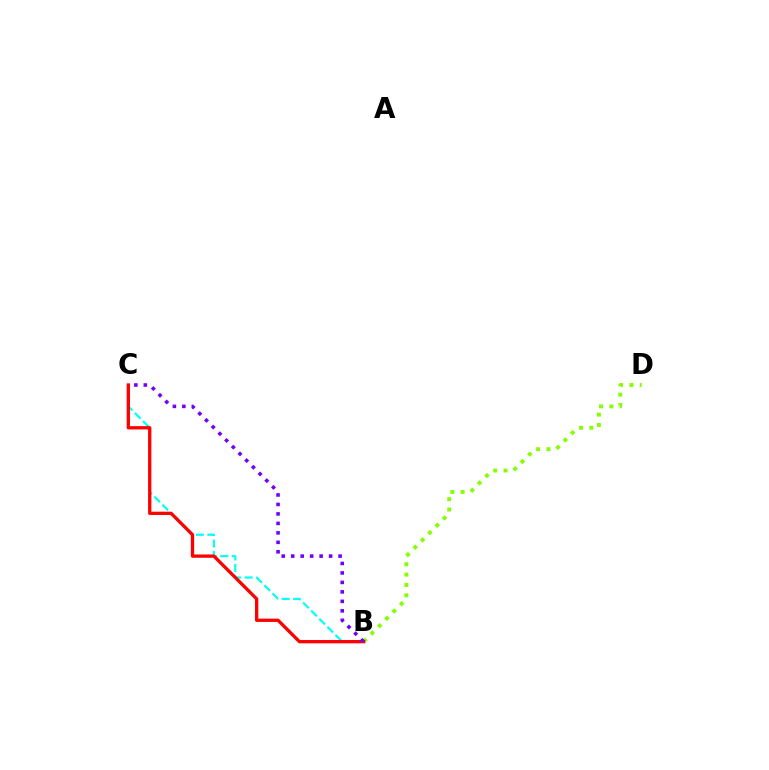{('B', 'D'): [{'color': '#84ff00', 'line_style': 'dotted', 'thickness': 2.81}], ('B', 'C'): [{'color': '#00fff6', 'line_style': 'dashed', 'thickness': 1.56}, {'color': '#ff0000', 'line_style': 'solid', 'thickness': 2.38}, {'color': '#7200ff', 'line_style': 'dotted', 'thickness': 2.57}]}